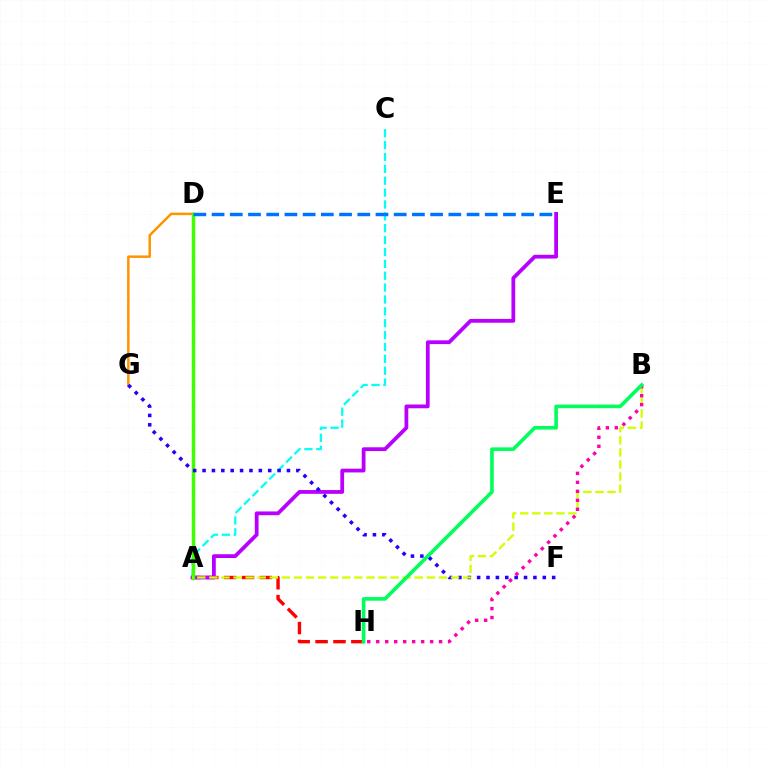{('A', 'H'): [{'color': '#ff0000', 'line_style': 'dashed', 'thickness': 2.43}], ('A', 'C'): [{'color': '#00fff6', 'line_style': 'dashed', 'thickness': 1.61}], ('A', 'E'): [{'color': '#b900ff', 'line_style': 'solid', 'thickness': 2.72}], ('D', 'G'): [{'color': '#ff9400', 'line_style': 'solid', 'thickness': 1.8}], ('A', 'D'): [{'color': '#3dff00', 'line_style': 'solid', 'thickness': 2.51}], ('F', 'G'): [{'color': '#2500ff', 'line_style': 'dotted', 'thickness': 2.55}], ('A', 'B'): [{'color': '#d1ff00', 'line_style': 'dashed', 'thickness': 1.64}], ('D', 'E'): [{'color': '#0074ff', 'line_style': 'dashed', 'thickness': 2.47}], ('B', 'H'): [{'color': '#ff00ac', 'line_style': 'dotted', 'thickness': 2.44}, {'color': '#00ff5c', 'line_style': 'solid', 'thickness': 2.61}]}